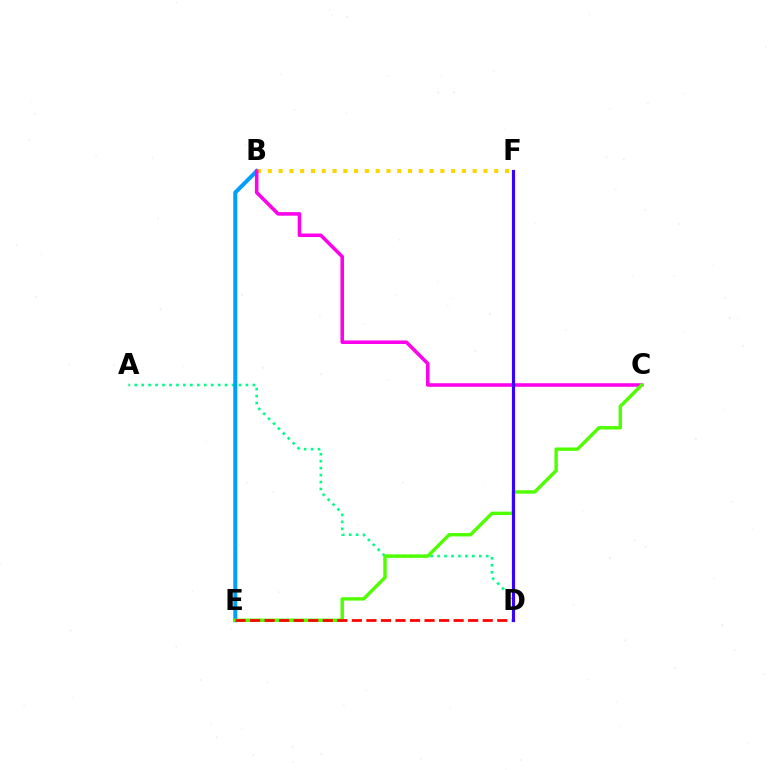{('A', 'D'): [{'color': '#00ff86', 'line_style': 'dotted', 'thickness': 1.89}], ('B', 'E'): [{'color': '#009eff', 'line_style': 'solid', 'thickness': 2.88}], ('B', 'F'): [{'color': '#ffd500', 'line_style': 'dotted', 'thickness': 2.93}], ('B', 'C'): [{'color': '#ff00ed', 'line_style': 'solid', 'thickness': 2.56}], ('C', 'E'): [{'color': '#4fff00', 'line_style': 'solid', 'thickness': 2.45}], ('D', 'E'): [{'color': '#ff0000', 'line_style': 'dashed', 'thickness': 1.97}], ('D', 'F'): [{'color': '#3700ff', 'line_style': 'solid', 'thickness': 2.27}]}